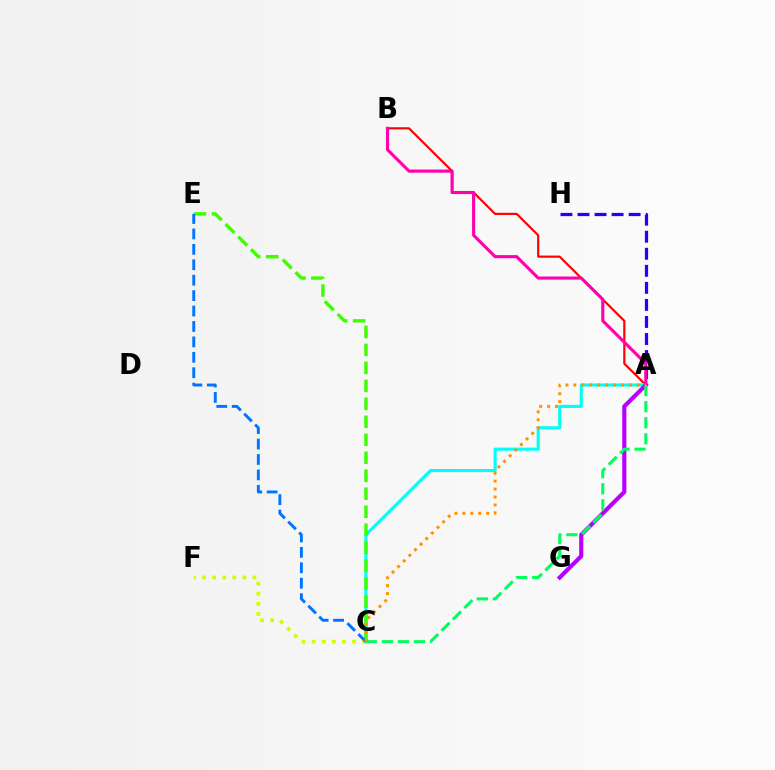{('A', 'B'): [{'color': '#ff0000', 'line_style': 'solid', 'thickness': 1.56}, {'color': '#ff00ac', 'line_style': 'solid', 'thickness': 2.24}], ('A', 'H'): [{'color': '#2500ff', 'line_style': 'dashed', 'thickness': 2.32}], ('C', 'F'): [{'color': '#d1ff00', 'line_style': 'dotted', 'thickness': 2.74}], ('A', 'C'): [{'color': '#00fff6', 'line_style': 'solid', 'thickness': 2.24}, {'color': '#00ff5c', 'line_style': 'dashed', 'thickness': 2.18}, {'color': '#ff9400', 'line_style': 'dotted', 'thickness': 2.15}], ('C', 'E'): [{'color': '#3dff00', 'line_style': 'dashed', 'thickness': 2.44}, {'color': '#0074ff', 'line_style': 'dashed', 'thickness': 2.09}], ('A', 'G'): [{'color': '#b900ff', 'line_style': 'solid', 'thickness': 2.98}]}